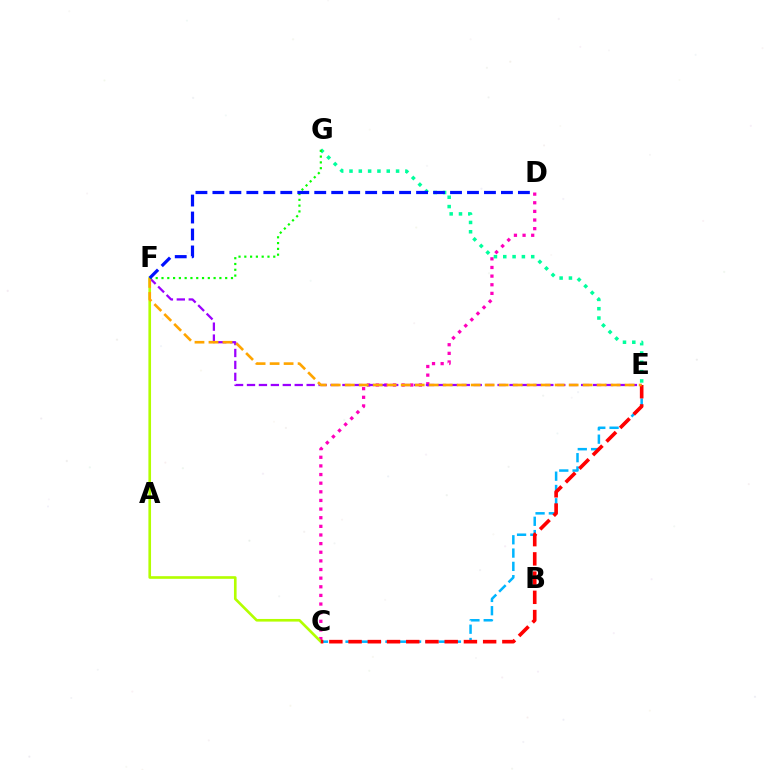{('C', 'D'): [{'color': '#ff00bd', 'line_style': 'dotted', 'thickness': 2.35}], ('C', 'F'): [{'color': '#b3ff00', 'line_style': 'solid', 'thickness': 1.9}], ('C', 'E'): [{'color': '#00b5ff', 'line_style': 'dashed', 'thickness': 1.81}, {'color': '#ff0000', 'line_style': 'dashed', 'thickness': 2.61}], ('E', 'F'): [{'color': '#9b00ff', 'line_style': 'dashed', 'thickness': 1.62}, {'color': '#ffa500', 'line_style': 'dashed', 'thickness': 1.9}], ('E', 'G'): [{'color': '#00ff9d', 'line_style': 'dotted', 'thickness': 2.53}], ('F', 'G'): [{'color': '#08ff00', 'line_style': 'dotted', 'thickness': 1.57}], ('D', 'F'): [{'color': '#0010ff', 'line_style': 'dashed', 'thickness': 2.31}]}